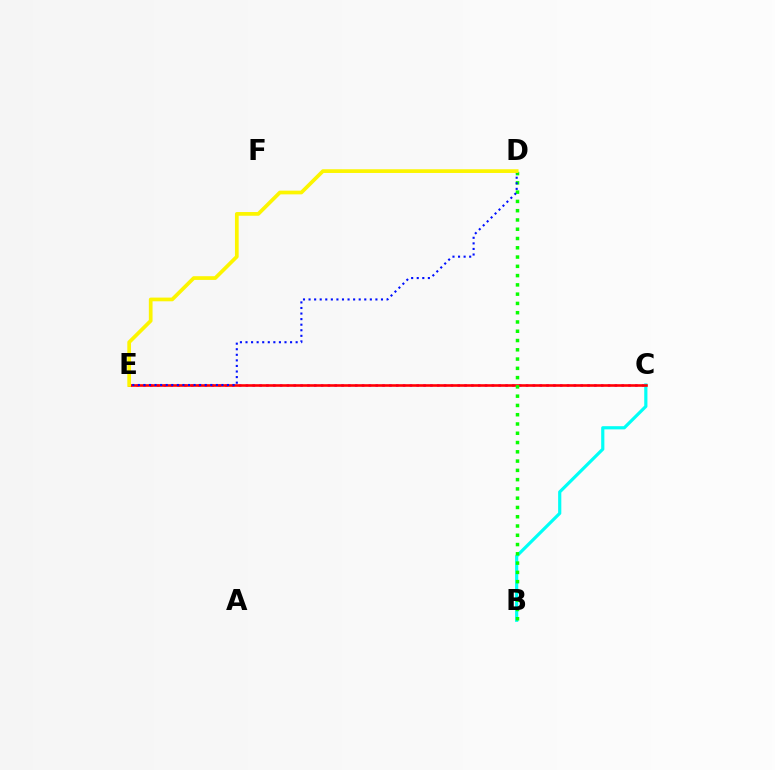{('C', 'E'): [{'color': '#ee00ff', 'line_style': 'dotted', 'thickness': 1.86}, {'color': '#ff0000', 'line_style': 'solid', 'thickness': 1.87}], ('B', 'C'): [{'color': '#00fff6', 'line_style': 'solid', 'thickness': 2.29}], ('B', 'D'): [{'color': '#08ff00', 'line_style': 'dotted', 'thickness': 2.52}], ('D', 'E'): [{'color': '#0010ff', 'line_style': 'dotted', 'thickness': 1.51}, {'color': '#fcf500', 'line_style': 'solid', 'thickness': 2.68}]}